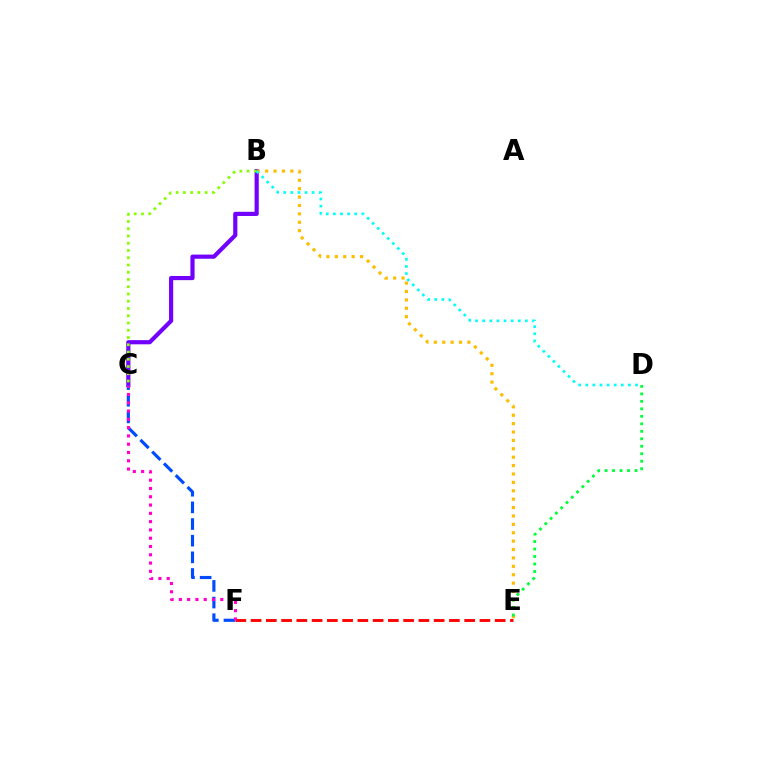{('B', 'C'): [{'color': '#7200ff', 'line_style': 'solid', 'thickness': 3.0}, {'color': '#84ff00', 'line_style': 'dotted', 'thickness': 1.97}], ('B', 'E'): [{'color': '#ffbd00', 'line_style': 'dotted', 'thickness': 2.28}], ('E', 'F'): [{'color': '#ff0000', 'line_style': 'dashed', 'thickness': 2.07}], ('C', 'F'): [{'color': '#004bff', 'line_style': 'dashed', 'thickness': 2.26}, {'color': '#ff00cf', 'line_style': 'dotted', 'thickness': 2.25}], ('B', 'D'): [{'color': '#00fff6', 'line_style': 'dotted', 'thickness': 1.93}], ('D', 'E'): [{'color': '#00ff39', 'line_style': 'dotted', 'thickness': 2.03}]}